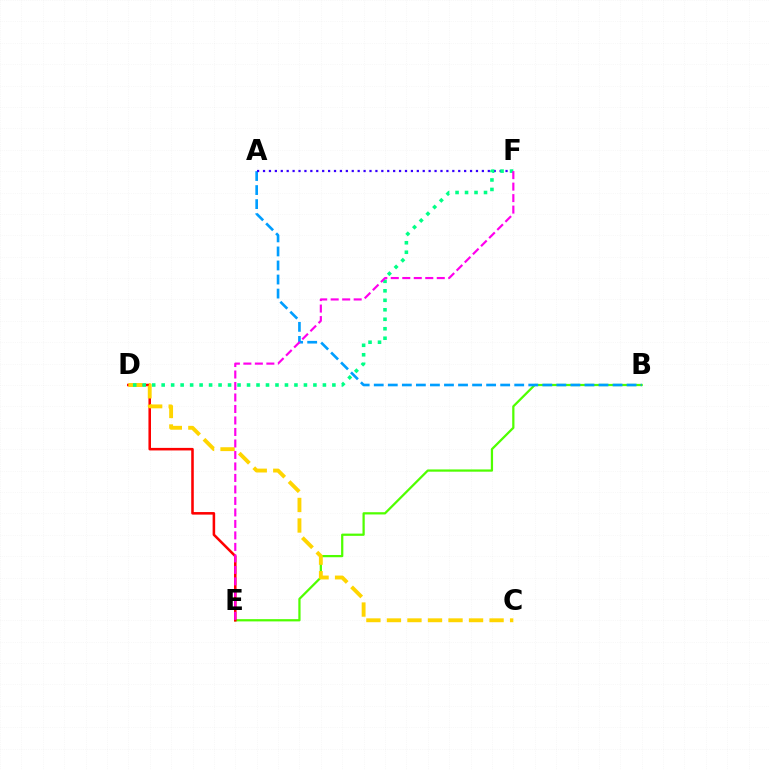{('B', 'E'): [{'color': '#4fff00', 'line_style': 'solid', 'thickness': 1.61}], ('D', 'E'): [{'color': '#ff0000', 'line_style': 'solid', 'thickness': 1.84}], ('A', 'B'): [{'color': '#009eff', 'line_style': 'dashed', 'thickness': 1.91}], ('A', 'F'): [{'color': '#3700ff', 'line_style': 'dotted', 'thickness': 1.61}], ('C', 'D'): [{'color': '#ffd500', 'line_style': 'dashed', 'thickness': 2.79}], ('D', 'F'): [{'color': '#00ff86', 'line_style': 'dotted', 'thickness': 2.58}], ('E', 'F'): [{'color': '#ff00ed', 'line_style': 'dashed', 'thickness': 1.56}]}